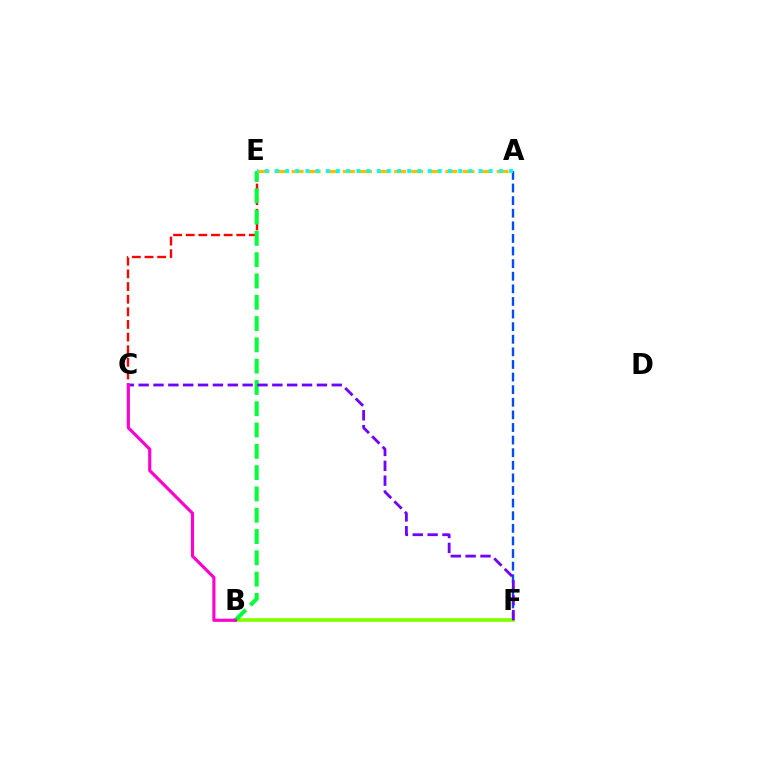{('C', 'E'): [{'color': '#ff0000', 'line_style': 'dashed', 'thickness': 1.72}], ('A', 'E'): [{'color': '#ffbd00', 'line_style': 'dashed', 'thickness': 2.32}, {'color': '#00fff6', 'line_style': 'dotted', 'thickness': 2.77}], ('A', 'F'): [{'color': '#004bff', 'line_style': 'dashed', 'thickness': 1.71}], ('B', 'F'): [{'color': '#84ff00', 'line_style': 'solid', 'thickness': 2.66}], ('B', 'E'): [{'color': '#00ff39', 'line_style': 'dashed', 'thickness': 2.89}], ('C', 'F'): [{'color': '#7200ff', 'line_style': 'dashed', 'thickness': 2.02}], ('B', 'C'): [{'color': '#ff00cf', 'line_style': 'solid', 'thickness': 2.25}]}